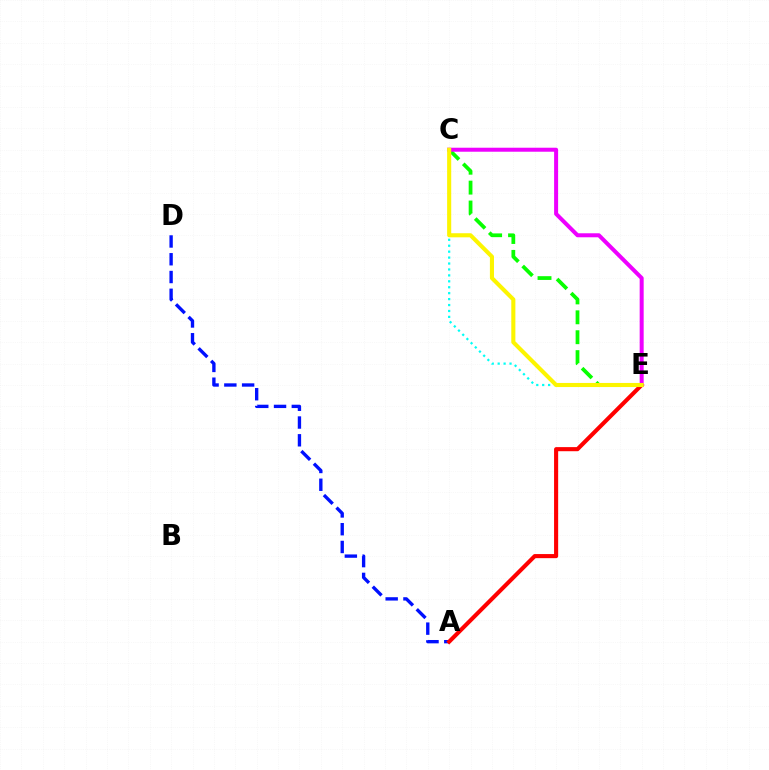{('A', 'D'): [{'color': '#0010ff', 'line_style': 'dashed', 'thickness': 2.41}], ('A', 'E'): [{'color': '#ff0000', 'line_style': 'solid', 'thickness': 2.95}], ('C', 'E'): [{'color': '#00fff6', 'line_style': 'dotted', 'thickness': 1.61}, {'color': '#08ff00', 'line_style': 'dashed', 'thickness': 2.7}, {'color': '#ee00ff', 'line_style': 'solid', 'thickness': 2.88}, {'color': '#fcf500', 'line_style': 'solid', 'thickness': 2.94}]}